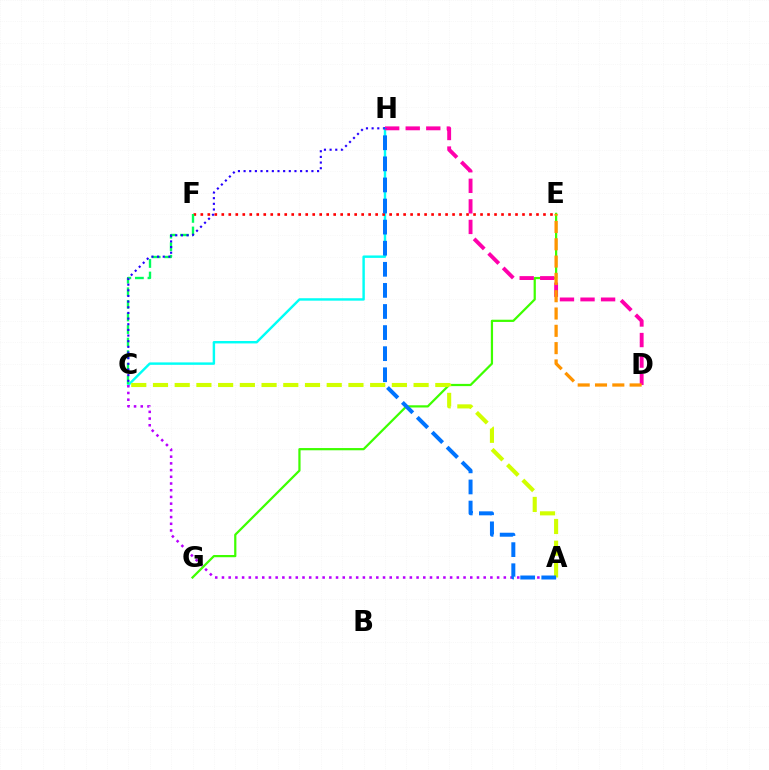{('C', 'H'): [{'color': '#00fff6', 'line_style': 'solid', 'thickness': 1.75}, {'color': '#2500ff', 'line_style': 'dotted', 'thickness': 1.54}], ('E', 'G'): [{'color': '#3dff00', 'line_style': 'solid', 'thickness': 1.6}], ('A', 'C'): [{'color': '#d1ff00', 'line_style': 'dashed', 'thickness': 2.95}, {'color': '#b900ff', 'line_style': 'dotted', 'thickness': 1.82}], ('E', 'F'): [{'color': '#ff0000', 'line_style': 'dotted', 'thickness': 1.9}], ('D', 'H'): [{'color': '#ff00ac', 'line_style': 'dashed', 'thickness': 2.79}], ('D', 'E'): [{'color': '#ff9400', 'line_style': 'dashed', 'thickness': 2.35}], ('C', 'F'): [{'color': '#00ff5c', 'line_style': 'dashed', 'thickness': 1.71}], ('A', 'H'): [{'color': '#0074ff', 'line_style': 'dashed', 'thickness': 2.87}]}